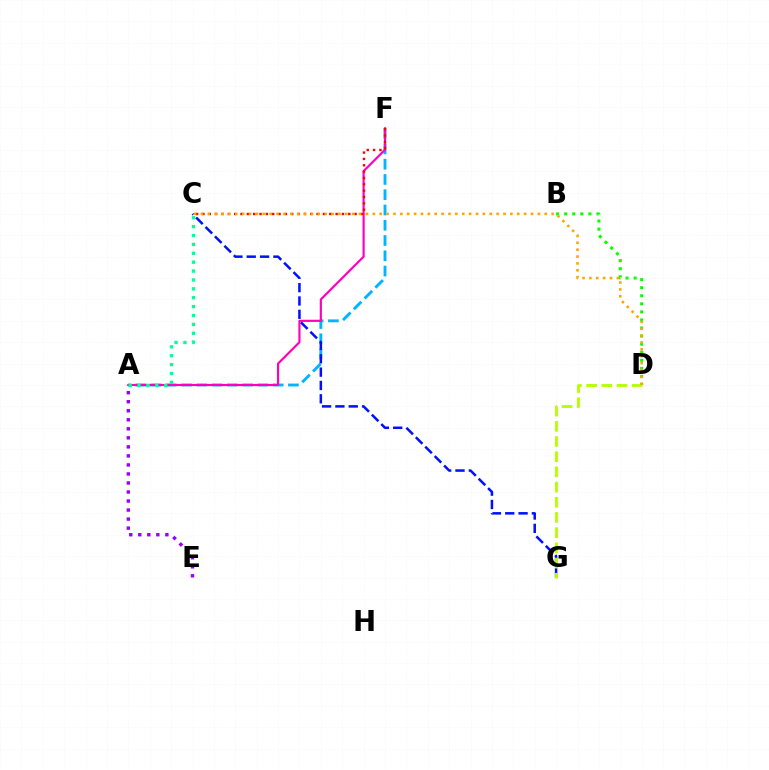{('A', 'E'): [{'color': '#9b00ff', 'line_style': 'dotted', 'thickness': 2.45}], ('A', 'F'): [{'color': '#00b5ff', 'line_style': 'dashed', 'thickness': 2.07}, {'color': '#ff00bd', 'line_style': 'solid', 'thickness': 1.56}], ('C', 'F'): [{'color': '#ff0000', 'line_style': 'dotted', 'thickness': 1.72}], ('B', 'D'): [{'color': '#08ff00', 'line_style': 'dotted', 'thickness': 2.19}], ('A', 'C'): [{'color': '#00ff9d', 'line_style': 'dotted', 'thickness': 2.41}], ('C', 'G'): [{'color': '#0010ff', 'line_style': 'dashed', 'thickness': 1.81}], ('D', 'G'): [{'color': '#b3ff00', 'line_style': 'dashed', 'thickness': 2.06}], ('C', 'D'): [{'color': '#ffa500', 'line_style': 'dotted', 'thickness': 1.87}]}